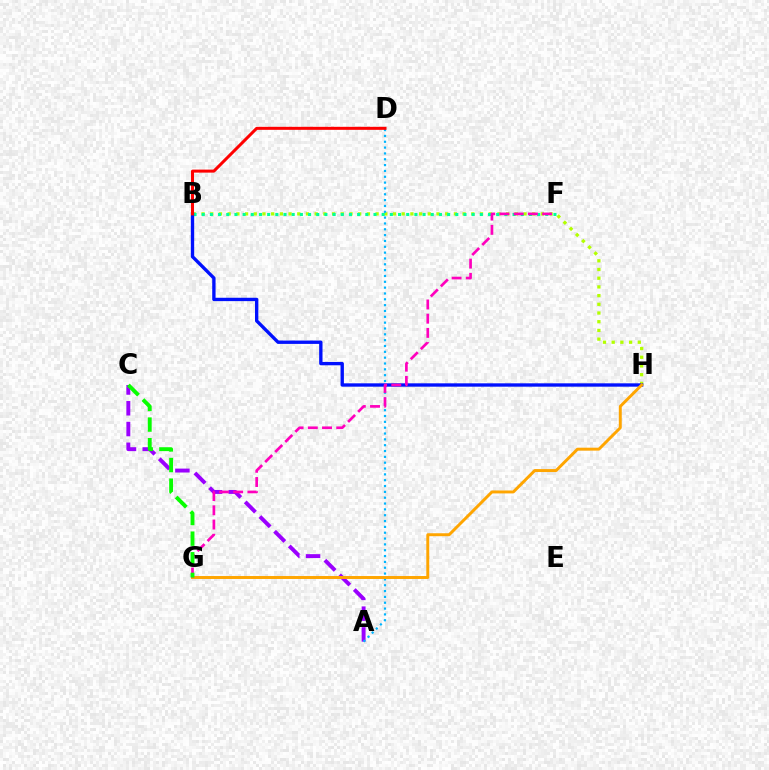{('B', 'H'): [{'color': '#b3ff00', 'line_style': 'dotted', 'thickness': 2.36}, {'color': '#0010ff', 'line_style': 'solid', 'thickness': 2.41}], ('A', 'C'): [{'color': '#9b00ff', 'line_style': 'dashed', 'thickness': 2.82}], ('B', 'F'): [{'color': '#00ff9d', 'line_style': 'dotted', 'thickness': 2.22}], ('A', 'D'): [{'color': '#00b5ff', 'line_style': 'dotted', 'thickness': 1.59}], ('B', 'D'): [{'color': '#ff0000', 'line_style': 'solid', 'thickness': 2.17}], ('G', 'H'): [{'color': '#ffa500', 'line_style': 'solid', 'thickness': 2.12}], ('F', 'G'): [{'color': '#ff00bd', 'line_style': 'dashed', 'thickness': 1.93}], ('C', 'G'): [{'color': '#08ff00', 'line_style': 'dashed', 'thickness': 2.8}]}